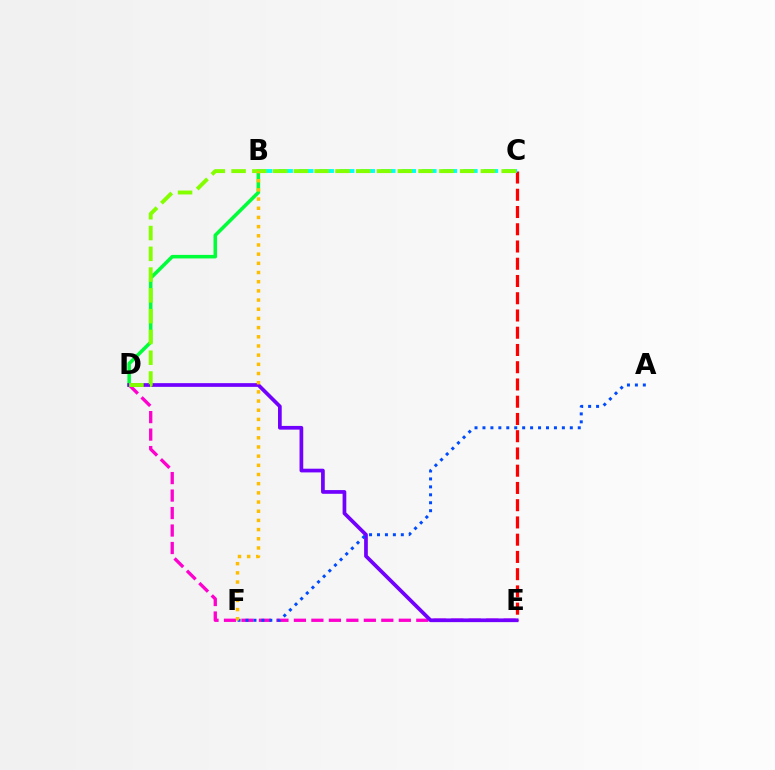{('D', 'E'): [{'color': '#ff00cf', 'line_style': 'dashed', 'thickness': 2.37}, {'color': '#7200ff', 'line_style': 'solid', 'thickness': 2.67}], ('B', 'D'): [{'color': '#00ff39', 'line_style': 'solid', 'thickness': 2.56}], ('C', 'E'): [{'color': '#ff0000', 'line_style': 'dashed', 'thickness': 2.34}], ('B', 'C'): [{'color': '#00fff6', 'line_style': 'dashed', 'thickness': 2.79}], ('C', 'D'): [{'color': '#84ff00', 'line_style': 'dashed', 'thickness': 2.82}], ('A', 'F'): [{'color': '#004bff', 'line_style': 'dotted', 'thickness': 2.16}], ('B', 'F'): [{'color': '#ffbd00', 'line_style': 'dotted', 'thickness': 2.49}]}